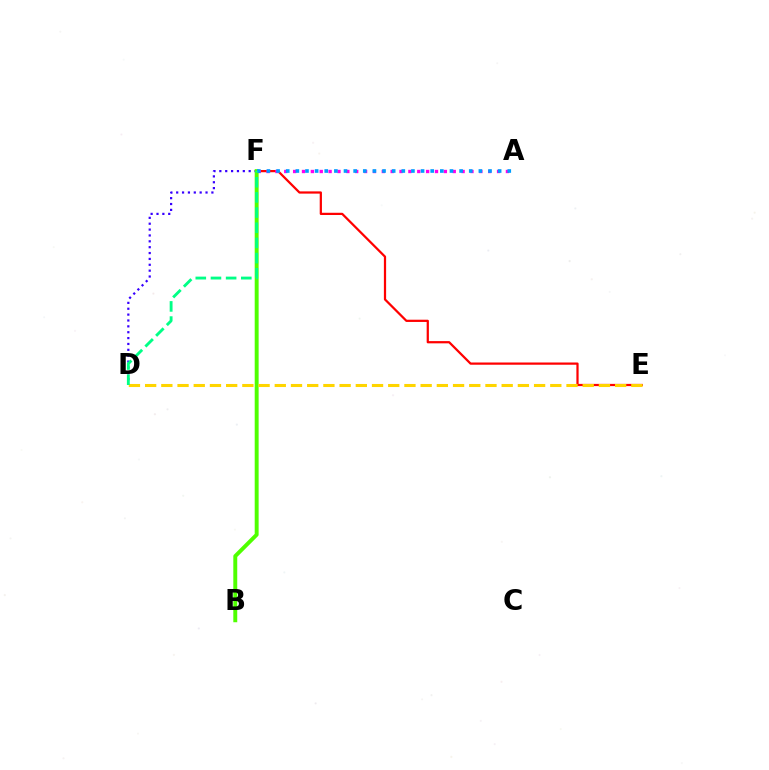{('E', 'F'): [{'color': '#ff0000', 'line_style': 'solid', 'thickness': 1.61}], ('D', 'F'): [{'color': '#3700ff', 'line_style': 'dotted', 'thickness': 1.59}, {'color': '#00ff86', 'line_style': 'dashed', 'thickness': 2.06}], ('A', 'F'): [{'color': '#ff00ed', 'line_style': 'dotted', 'thickness': 2.41}, {'color': '#009eff', 'line_style': 'dotted', 'thickness': 2.62}], ('B', 'F'): [{'color': '#4fff00', 'line_style': 'solid', 'thickness': 2.83}], ('D', 'E'): [{'color': '#ffd500', 'line_style': 'dashed', 'thickness': 2.2}]}